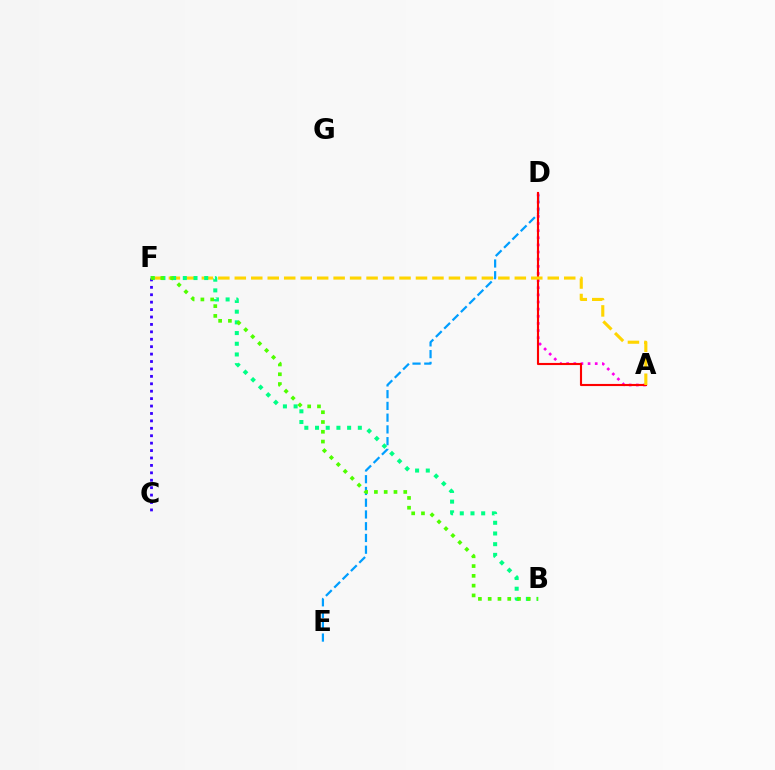{('A', 'D'): [{'color': '#ff00ed', 'line_style': 'dotted', 'thickness': 1.94}, {'color': '#ff0000', 'line_style': 'solid', 'thickness': 1.53}], ('D', 'E'): [{'color': '#009eff', 'line_style': 'dashed', 'thickness': 1.6}], ('A', 'F'): [{'color': '#ffd500', 'line_style': 'dashed', 'thickness': 2.24}], ('B', 'F'): [{'color': '#00ff86', 'line_style': 'dotted', 'thickness': 2.91}, {'color': '#4fff00', 'line_style': 'dotted', 'thickness': 2.66}], ('C', 'F'): [{'color': '#3700ff', 'line_style': 'dotted', 'thickness': 2.02}]}